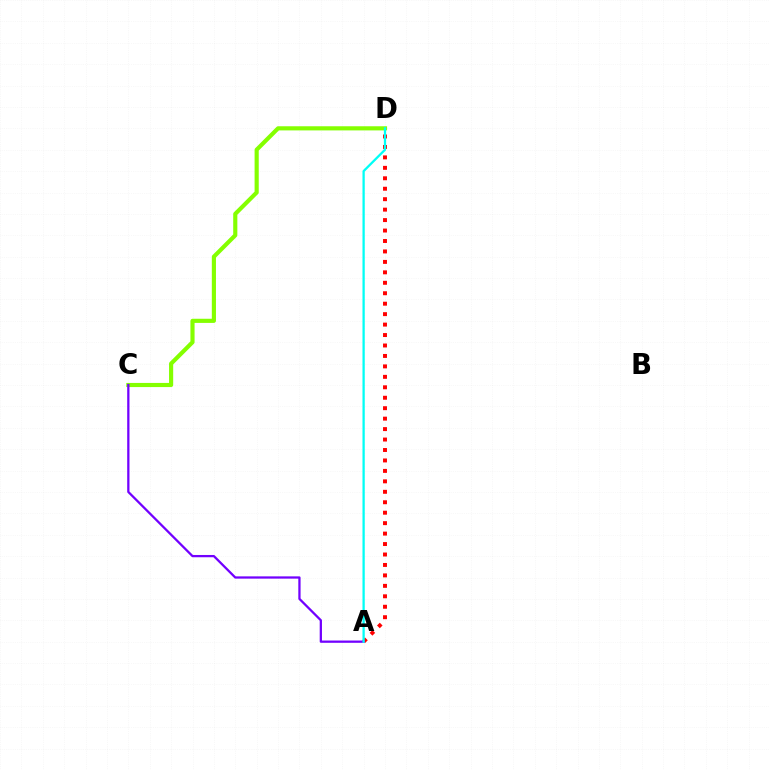{('C', 'D'): [{'color': '#84ff00', 'line_style': 'solid', 'thickness': 2.98}], ('A', 'D'): [{'color': '#ff0000', 'line_style': 'dotted', 'thickness': 2.84}, {'color': '#00fff6', 'line_style': 'solid', 'thickness': 1.64}], ('A', 'C'): [{'color': '#7200ff', 'line_style': 'solid', 'thickness': 1.63}]}